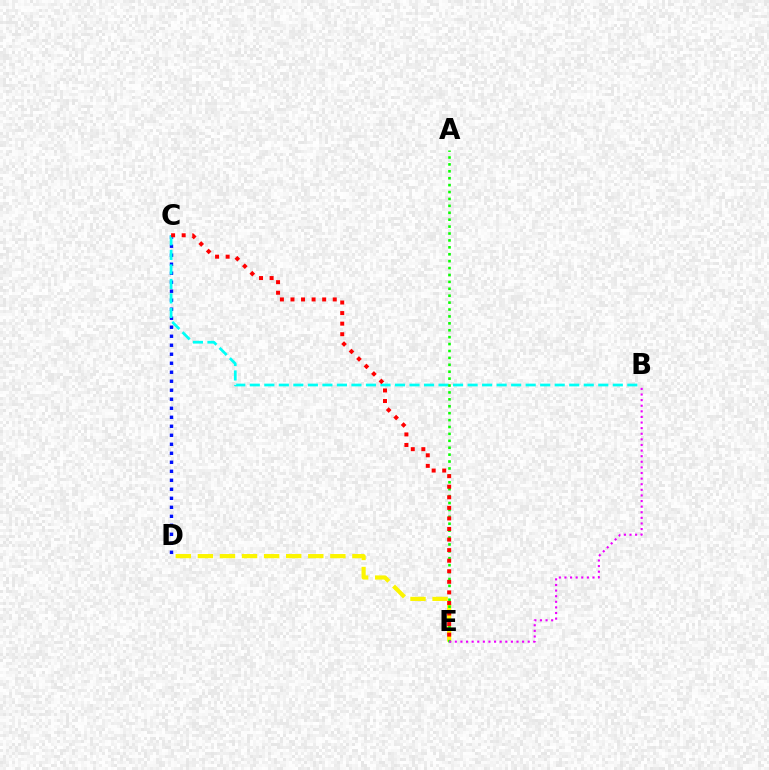{('D', 'E'): [{'color': '#fcf500', 'line_style': 'dashed', 'thickness': 3.0}], ('C', 'D'): [{'color': '#0010ff', 'line_style': 'dotted', 'thickness': 2.45}], ('B', 'C'): [{'color': '#00fff6', 'line_style': 'dashed', 'thickness': 1.97}], ('A', 'E'): [{'color': '#08ff00', 'line_style': 'dotted', 'thickness': 1.88}], ('C', 'E'): [{'color': '#ff0000', 'line_style': 'dotted', 'thickness': 2.87}], ('B', 'E'): [{'color': '#ee00ff', 'line_style': 'dotted', 'thickness': 1.52}]}